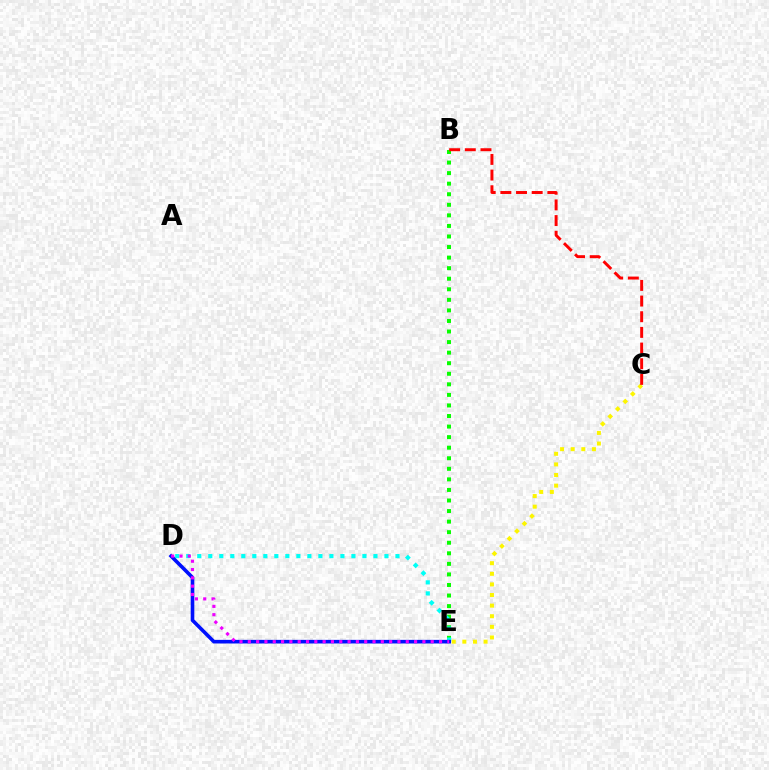{('B', 'E'): [{'color': '#08ff00', 'line_style': 'dotted', 'thickness': 2.87}], ('D', 'E'): [{'color': '#00fff6', 'line_style': 'dotted', 'thickness': 2.99}, {'color': '#0010ff', 'line_style': 'solid', 'thickness': 2.6}, {'color': '#ee00ff', 'line_style': 'dotted', 'thickness': 2.26}], ('C', 'E'): [{'color': '#fcf500', 'line_style': 'dotted', 'thickness': 2.88}], ('B', 'C'): [{'color': '#ff0000', 'line_style': 'dashed', 'thickness': 2.13}]}